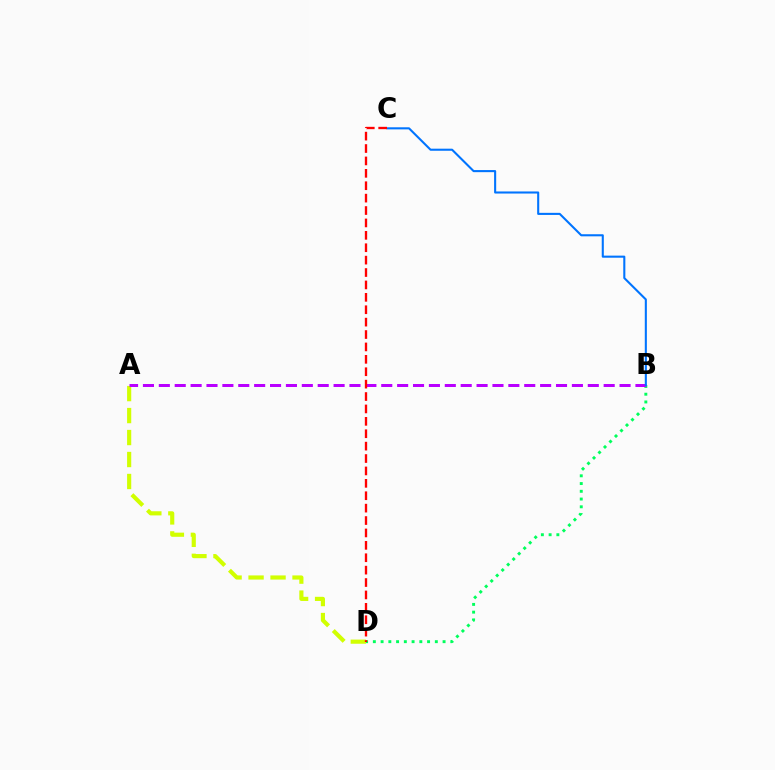{('A', 'D'): [{'color': '#d1ff00', 'line_style': 'dashed', 'thickness': 2.99}], ('B', 'D'): [{'color': '#00ff5c', 'line_style': 'dotted', 'thickness': 2.11}], ('A', 'B'): [{'color': '#b900ff', 'line_style': 'dashed', 'thickness': 2.16}], ('B', 'C'): [{'color': '#0074ff', 'line_style': 'solid', 'thickness': 1.5}], ('C', 'D'): [{'color': '#ff0000', 'line_style': 'dashed', 'thickness': 1.68}]}